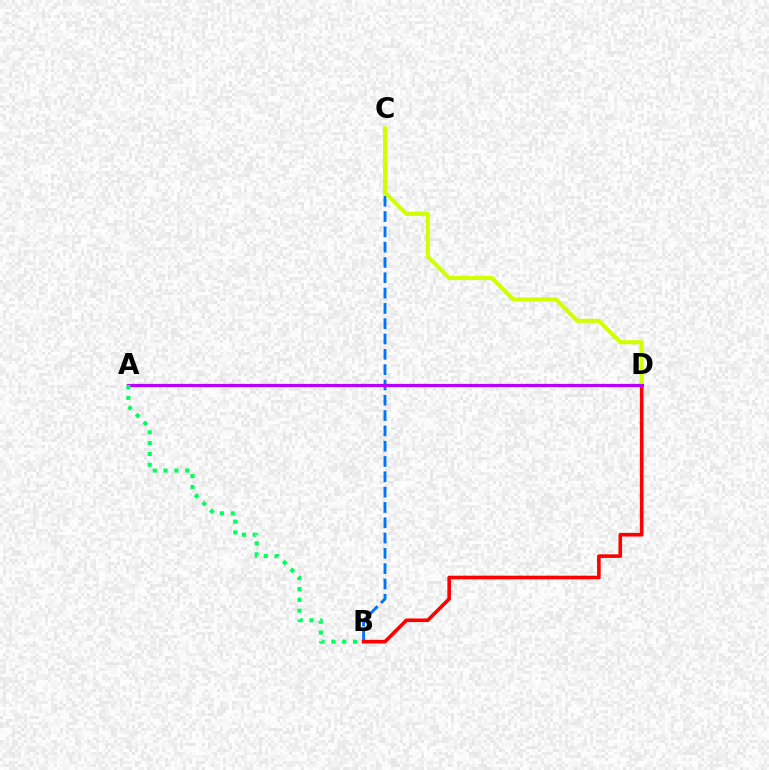{('B', 'C'): [{'color': '#0074ff', 'line_style': 'dashed', 'thickness': 2.08}], ('B', 'D'): [{'color': '#ff0000', 'line_style': 'solid', 'thickness': 2.6}], ('C', 'D'): [{'color': '#d1ff00', 'line_style': 'solid', 'thickness': 2.93}], ('A', 'D'): [{'color': '#b900ff', 'line_style': 'solid', 'thickness': 2.3}], ('A', 'B'): [{'color': '#00ff5c', 'line_style': 'dotted', 'thickness': 2.94}]}